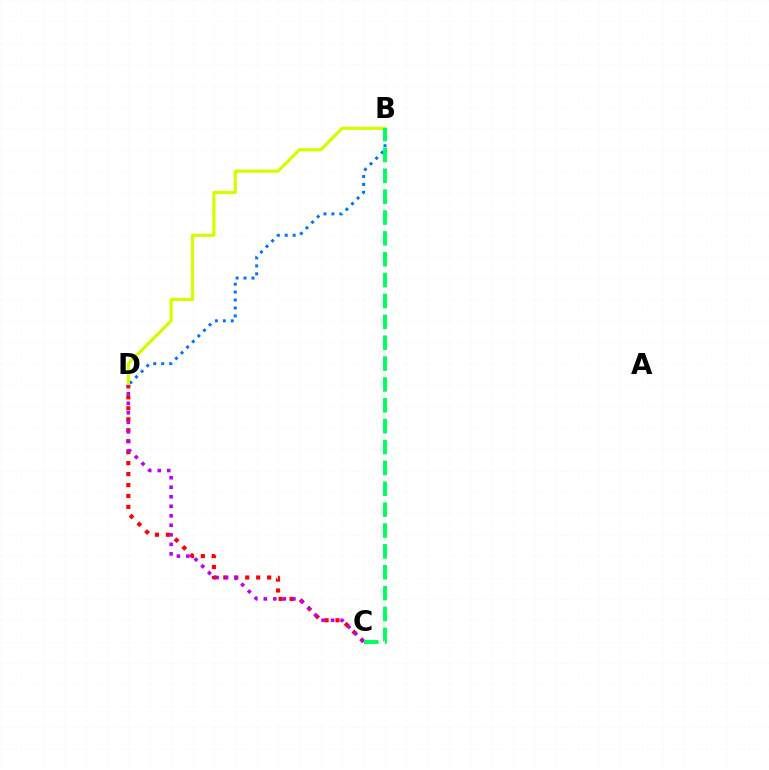{('B', 'D'): [{'color': '#0074ff', 'line_style': 'dotted', 'thickness': 2.16}, {'color': '#d1ff00', 'line_style': 'solid', 'thickness': 2.32}], ('C', 'D'): [{'color': '#ff0000', 'line_style': 'dotted', 'thickness': 2.98}, {'color': '#b900ff', 'line_style': 'dotted', 'thickness': 2.59}], ('B', 'C'): [{'color': '#00ff5c', 'line_style': 'dashed', 'thickness': 2.83}]}